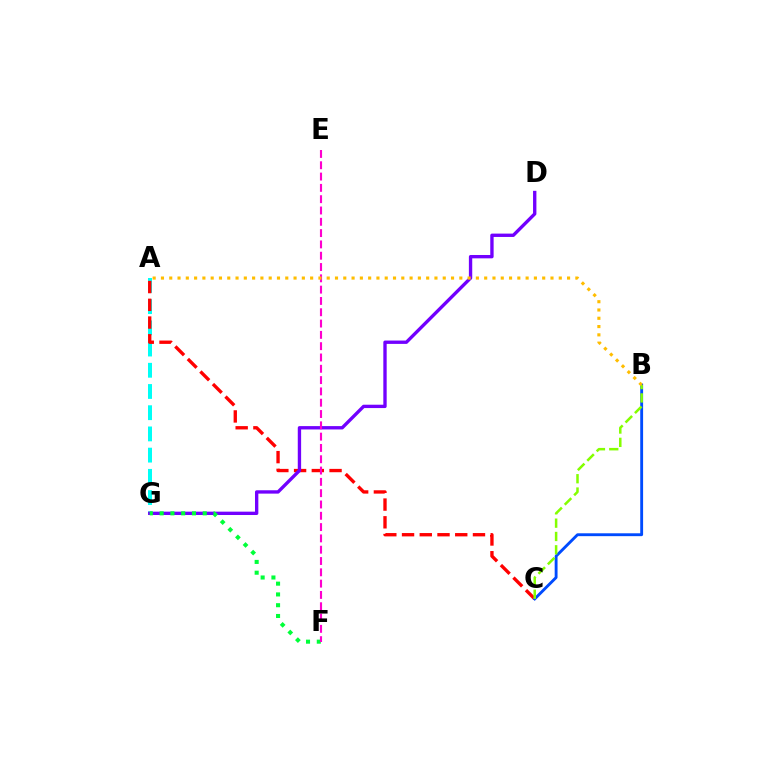{('A', 'G'): [{'color': '#00fff6', 'line_style': 'dashed', 'thickness': 2.88}], ('A', 'C'): [{'color': '#ff0000', 'line_style': 'dashed', 'thickness': 2.41}], ('B', 'C'): [{'color': '#004bff', 'line_style': 'solid', 'thickness': 2.06}, {'color': '#84ff00', 'line_style': 'dashed', 'thickness': 1.81}], ('D', 'G'): [{'color': '#7200ff', 'line_style': 'solid', 'thickness': 2.41}], ('F', 'G'): [{'color': '#00ff39', 'line_style': 'dotted', 'thickness': 2.93}], ('E', 'F'): [{'color': '#ff00cf', 'line_style': 'dashed', 'thickness': 1.54}], ('A', 'B'): [{'color': '#ffbd00', 'line_style': 'dotted', 'thickness': 2.25}]}